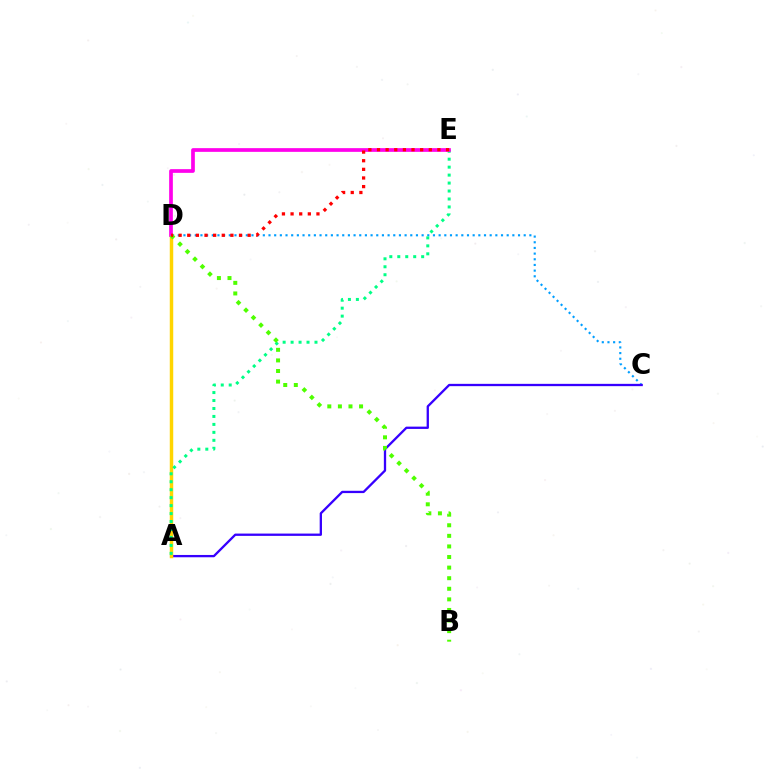{('C', 'D'): [{'color': '#009eff', 'line_style': 'dotted', 'thickness': 1.54}], ('A', 'C'): [{'color': '#3700ff', 'line_style': 'solid', 'thickness': 1.66}], ('A', 'D'): [{'color': '#ffd500', 'line_style': 'solid', 'thickness': 2.5}], ('A', 'E'): [{'color': '#00ff86', 'line_style': 'dotted', 'thickness': 2.16}], ('D', 'E'): [{'color': '#ff00ed', 'line_style': 'solid', 'thickness': 2.66}, {'color': '#ff0000', 'line_style': 'dotted', 'thickness': 2.34}], ('B', 'D'): [{'color': '#4fff00', 'line_style': 'dotted', 'thickness': 2.88}]}